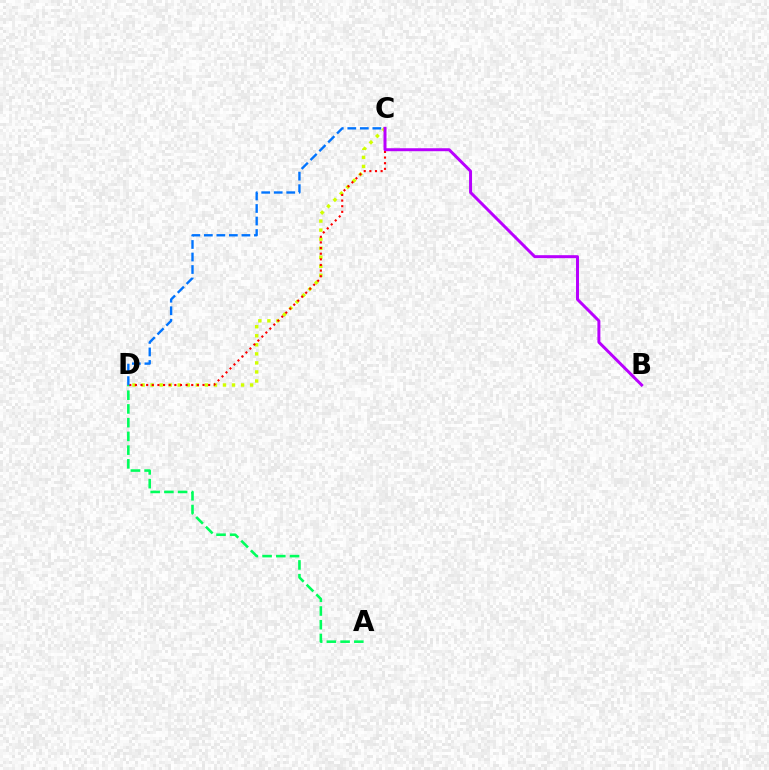{('C', 'D'): [{'color': '#d1ff00', 'line_style': 'dotted', 'thickness': 2.46}, {'color': '#ff0000', 'line_style': 'dotted', 'thickness': 1.53}, {'color': '#0074ff', 'line_style': 'dashed', 'thickness': 1.7}], ('A', 'D'): [{'color': '#00ff5c', 'line_style': 'dashed', 'thickness': 1.87}], ('B', 'C'): [{'color': '#b900ff', 'line_style': 'solid', 'thickness': 2.14}]}